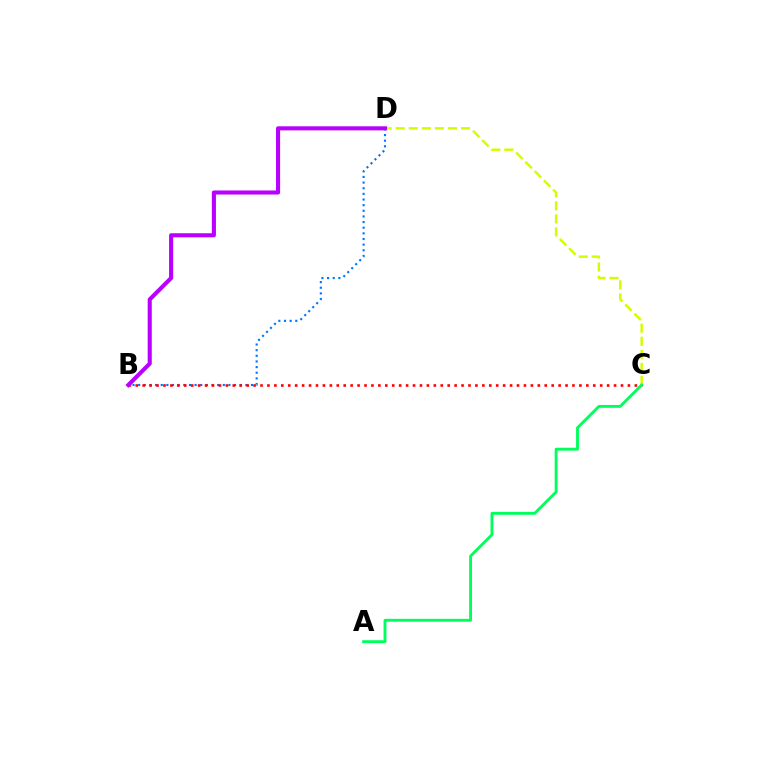{('B', 'D'): [{'color': '#0074ff', 'line_style': 'dotted', 'thickness': 1.53}, {'color': '#b900ff', 'line_style': 'solid', 'thickness': 2.94}], ('B', 'C'): [{'color': '#ff0000', 'line_style': 'dotted', 'thickness': 1.88}], ('C', 'D'): [{'color': '#d1ff00', 'line_style': 'dashed', 'thickness': 1.77}], ('A', 'C'): [{'color': '#00ff5c', 'line_style': 'solid', 'thickness': 2.08}]}